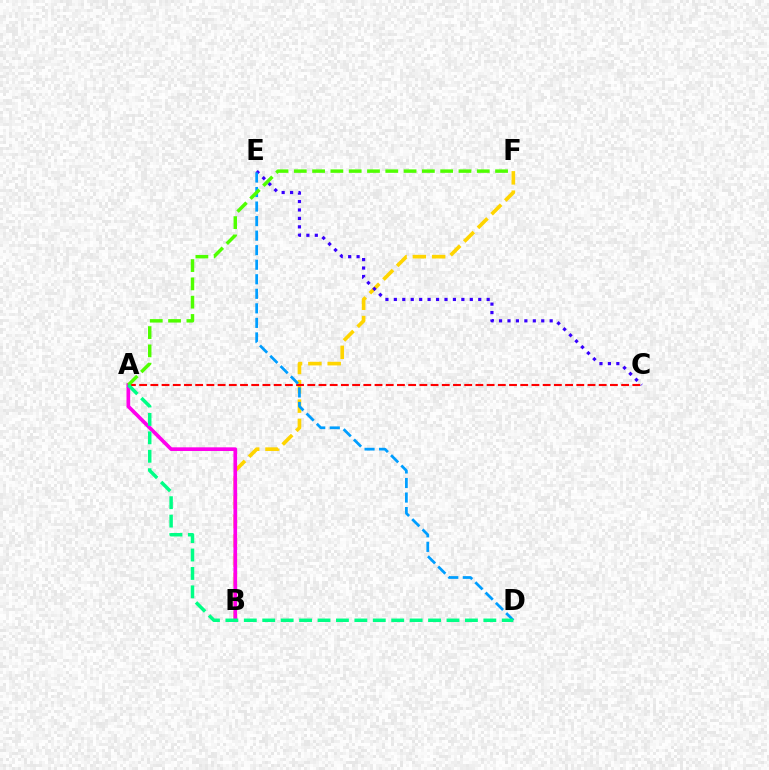{('B', 'F'): [{'color': '#ffd500', 'line_style': 'dashed', 'thickness': 2.62}], ('A', 'C'): [{'color': '#ff0000', 'line_style': 'dashed', 'thickness': 1.52}], ('A', 'B'): [{'color': '#ff00ed', 'line_style': 'solid', 'thickness': 2.65}], ('C', 'E'): [{'color': '#3700ff', 'line_style': 'dotted', 'thickness': 2.29}], ('D', 'E'): [{'color': '#009eff', 'line_style': 'dashed', 'thickness': 1.98}], ('A', 'F'): [{'color': '#4fff00', 'line_style': 'dashed', 'thickness': 2.49}], ('A', 'D'): [{'color': '#00ff86', 'line_style': 'dashed', 'thickness': 2.5}]}